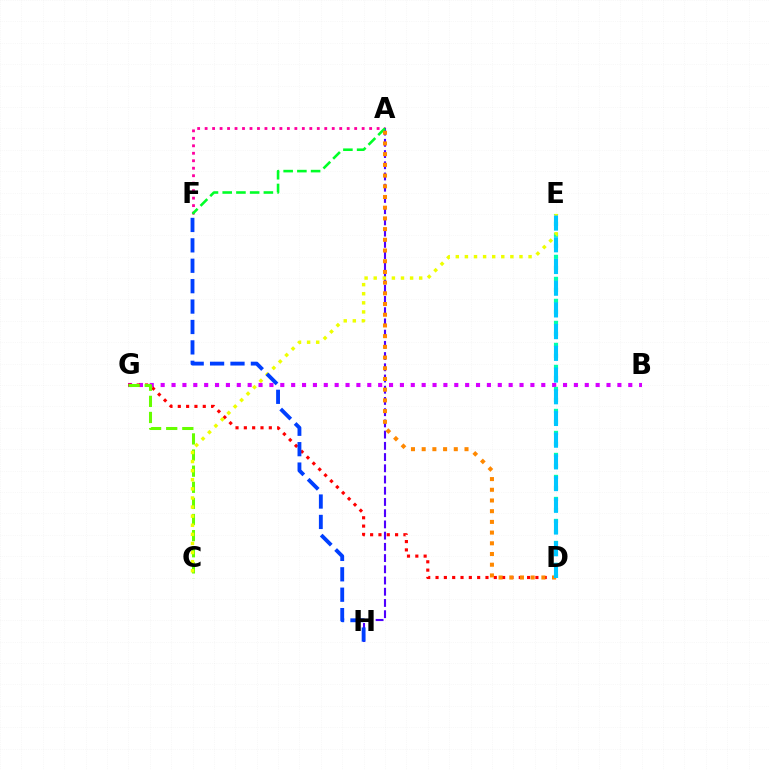{('A', 'F'): [{'color': '#ff00a0', 'line_style': 'dotted', 'thickness': 2.03}, {'color': '#00ff27', 'line_style': 'dashed', 'thickness': 1.86}], ('B', 'G'): [{'color': '#d600ff', 'line_style': 'dotted', 'thickness': 2.95}], ('D', 'E'): [{'color': '#00ffaf', 'line_style': 'dotted', 'thickness': 2.99}, {'color': '#00c7ff', 'line_style': 'dashed', 'thickness': 2.95}], ('D', 'G'): [{'color': '#ff0000', 'line_style': 'dotted', 'thickness': 2.26}], ('A', 'H'): [{'color': '#4f00ff', 'line_style': 'dashed', 'thickness': 1.52}], ('A', 'D'): [{'color': '#ff8800', 'line_style': 'dotted', 'thickness': 2.91}], ('C', 'G'): [{'color': '#66ff00', 'line_style': 'dashed', 'thickness': 2.19}], ('C', 'E'): [{'color': '#eeff00', 'line_style': 'dotted', 'thickness': 2.47}], ('F', 'H'): [{'color': '#003fff', 'line_style': 'dashed', 'thickness': 2.77}]}